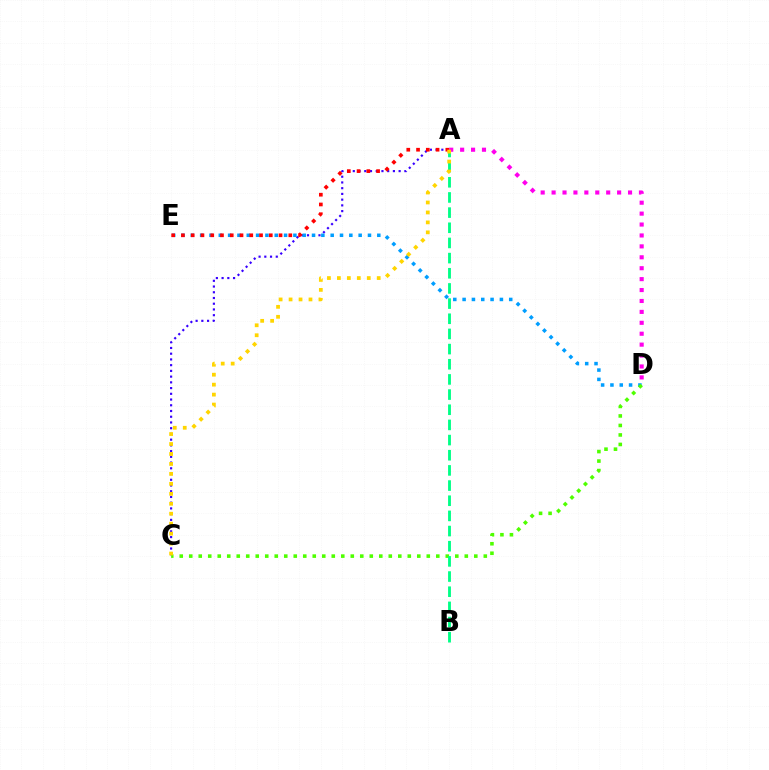{('A', 'C'): [{'color': '#3700ff', 'line_style': 'dotted', 'thickness': 1.56}, {'color': '#ffd500', 'line_style': 'dotted', 'thickness': 2.71}], ('D', 'E'): [{'color': '#009eff', 'line_style': 'dotted', 'thickness': 2.53}], ('C', 'D'): [{'color': '#4fff00', 'line_style': 'dotted', 'thickness': 2.58}], ('A', 'D'): [{'color': '#ff00ed', 'line_style': 'dotted', 'thickness': 2.97}], ('A', 'B'): [{'color': '#00ff86', 'line_style': 'dashed', 'thickness': 2.06}], ('A', 'E'): [{'color': '#ff0000', 'line_style': 'dotted', 'thickness': 2.65}]}